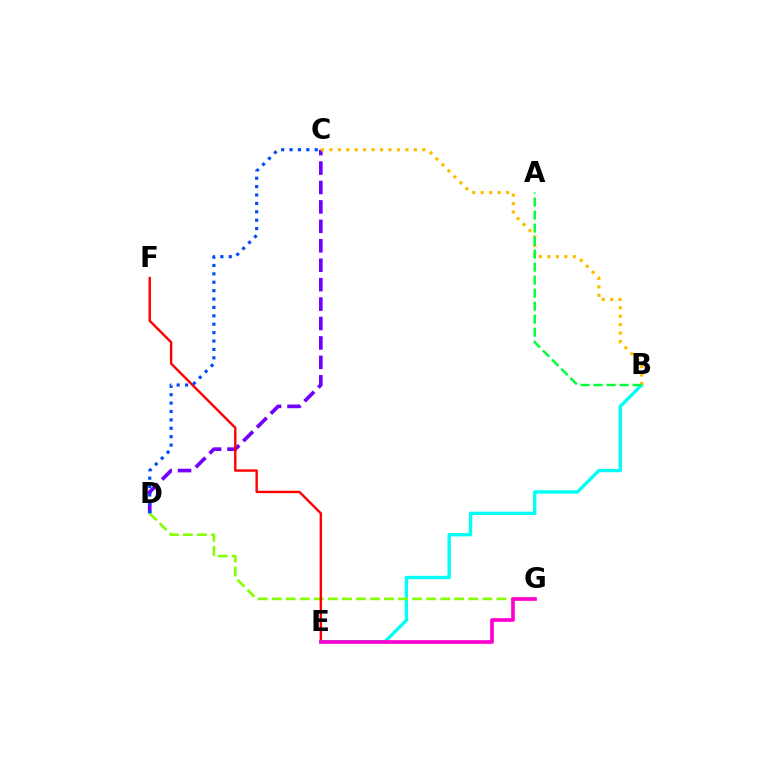{('B', 'E'): [{'color': '#00fff6', 'line_style': 'solid', 'thickness': 2.42}], ('C', 'D'): [{'color': '#7200ff', 'line_style': 'dashed', 'thickness': 2.64}, {'color': '#004bff', 'line_style': 'dotted', 'thickness': 2.28}], ('B', 'C'): [{'color': '#ffbd00', 'line_style': 'dotted', 'thickness': 2.3}], ('D', 'G'): [{'color': '#84ff00', 'line_style': 'dashed', 'thickness': 1.91}], ('A', 'B'): [{'color': '#00ff39', 'line_style': 'dashed', 'thickness': 1.77}], ('E', 'F'): [{'color': '#ff0000', 'line_style': 'solid', 'thickness': 1.73}], ('E', 'G'): [{'color': '#ff00cf', 'line_style': 'solid', 'thickness': 2.65}]}